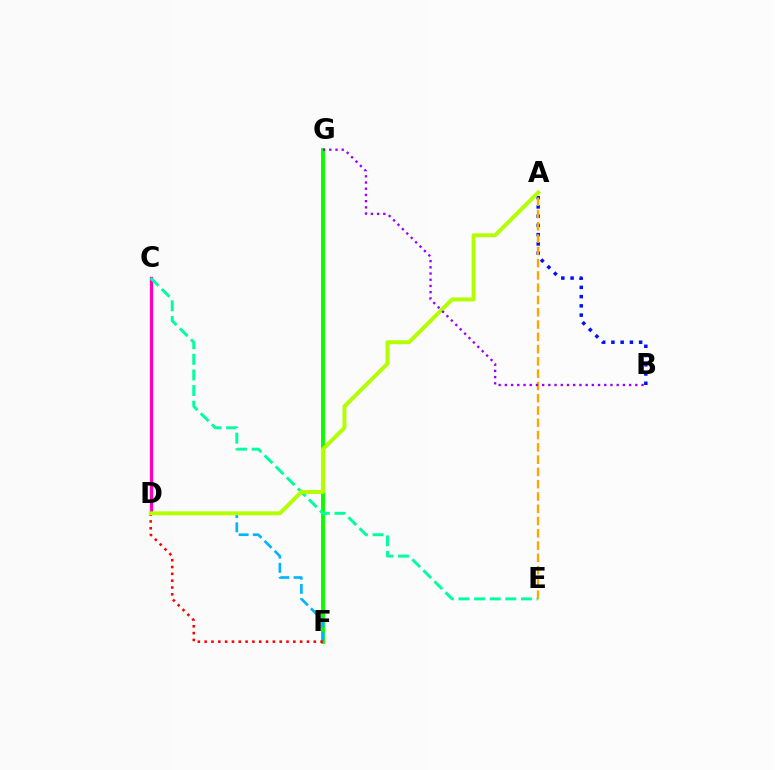{('F', 'G'): [{'color': '#08ff00', 'line_style': 'solid', 'thickness': 2.81}], ('C', 'D'): [{'color': '#ff00bd', 'line_style': 'solid', 'thickness': 2.35}], ('D', 'F'): [{'color': '#00b5ff', 'line_style': 'dashed', 'thickness': 1.93}, {'color': '#ff0000', 'line_style': 'dotted', 'thickness': 1.85}], ('A', 'B'): [{'color': '#0010ff', 'line_style': 'dotted', 'thickness': 2.51}], ('A', 'E'): [{'color': '#ffa500', 'line_style': 'dashed', 'thickness': 1.67}], ('C', 'E'): [{'color': '#00ff9d', 'line_style': 'dashed', 'thickness': 2.12}], ('A', 'D'): [{'color': '#b3ff00', 'line_style': 'solid', 'thickness': 2.84}], ('B', 'G'): [{'color': '#9b00ff', 'line_style': 'dotted', 'thickness': 1.69}]}